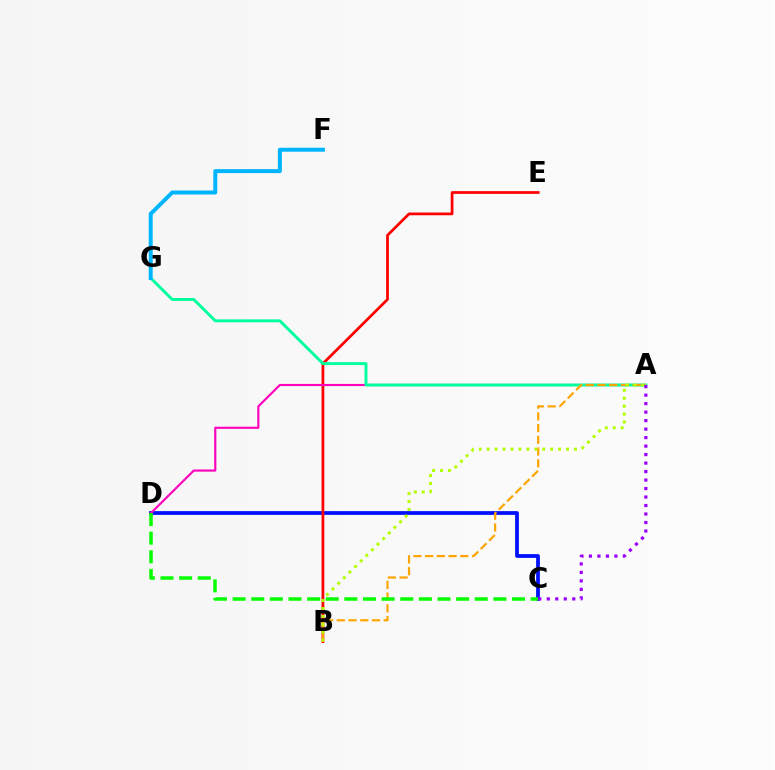{('C', 'D'): [{'color': '#0010ff', 'line_style': 'solid', 'thickness': 2.71}, {'color': '#08ff00', 'line_style': 'dashed', 'thickness': 2.53}], ('B', 'E'): [{'color': '#ff0000', 'line_style': 'solid', 'thickness': 1.97}], ('A', 'D'): [{'color': '#ff00bd', 'line_style': 'solid', 'thickness': 1.54}], ('A', 'G'): [{'color': '#00ff9d', 'line_style': 'solid', 'thickness': 2.1}], ('A', 'B'): [{'color': '#ffa500', 'line_style': 'dashed', 'thickness': 1.59}, {'color': '#b3ff00', 'line_style': 'dotted', 'thickness': 2.15}], ('F', 'G'): [{'color': '#00b5ff', 'line_style': 'solid', 'thickness': 2.86}], ('A', 'C'): [{'color': '#9b00ff', 'line_style': 'dotted', 'thickness': 2.31}]}